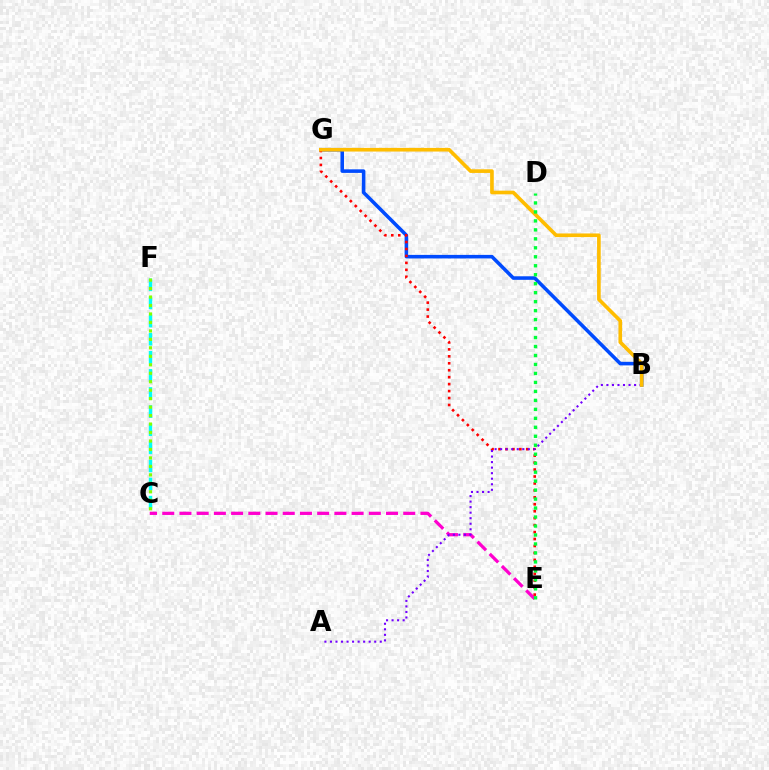{('B', 'G'): [{'color': '#004bff', 'line_style': 'solid', 'thickness': 2.57}, {'color': '#ffbd00', 'line_style': 'solid', 'thickness': 2.63}], ('C', 'F'): [{'color': '#00fff6', 'line_style': 'dashed', 'thickness': 2.46}, {'color': '#84ff00', 'line_style': 'dotted', 'thickness': 2.3}], ('C', 'E'): [{'color': '#ff00cf', 'line_style': 'dashed', 'thickness': 2.34}], ('E', 'G'): [{'color': '#ff0000', 'line_style': 'dotted', 'thickness': 1.89}], ('A', 'B'): [{'color': '#7200ff', 'line_style': 'dotted', 'thickness': 1.5}], ('D', 'E'): [{'color': '#00ff39', 'line_style': 'dotted', 'thickness': 2.44}]}